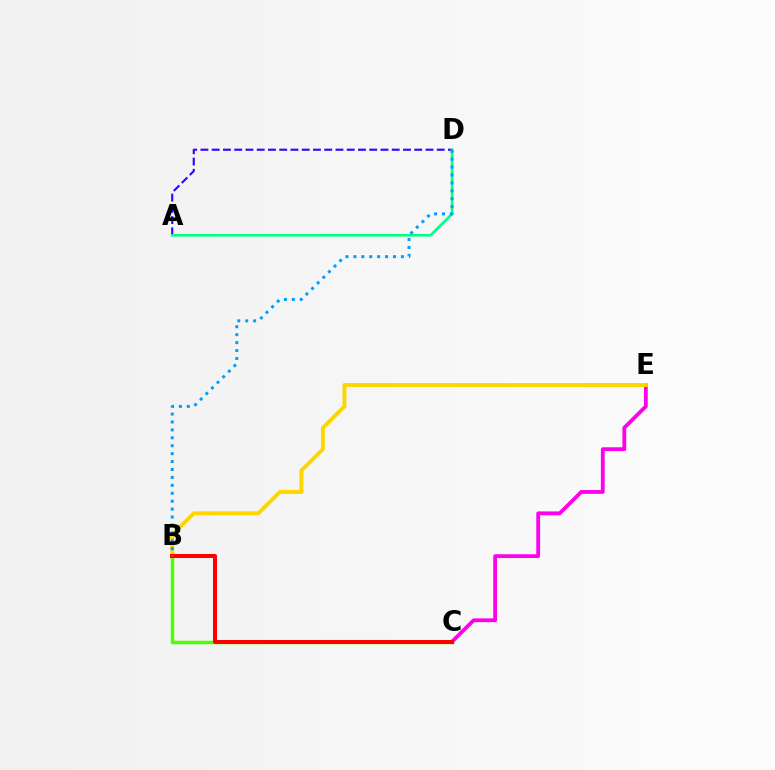{('A', 'D'): [{'color': '#3700ff', 'line_style': 'dashed', 'thickness': 1.53}, {'color': '#00ff86', 'line_style': 'solid', 'thickness': 1.87}], ('B', 'C'): [{'color': '#4fff00', 'line_style': 'solid', 'thickness': 2.51}, {'color': '#ff0000', 'line_style': 'solid', 'thickness': 2.9}], ('C', 'E'): [{'color': '#ff00ed', 'line_style': 'solid', 'thickness': 2.74}], ('B', 'E'): [{'color': '#ffd500', 'line_style': 'solid', 'thickness': 2.81}], ('B', 'D'): [{'color': '#009eff', 'line_style': 'dotted', 'thickness': 2.15}]}